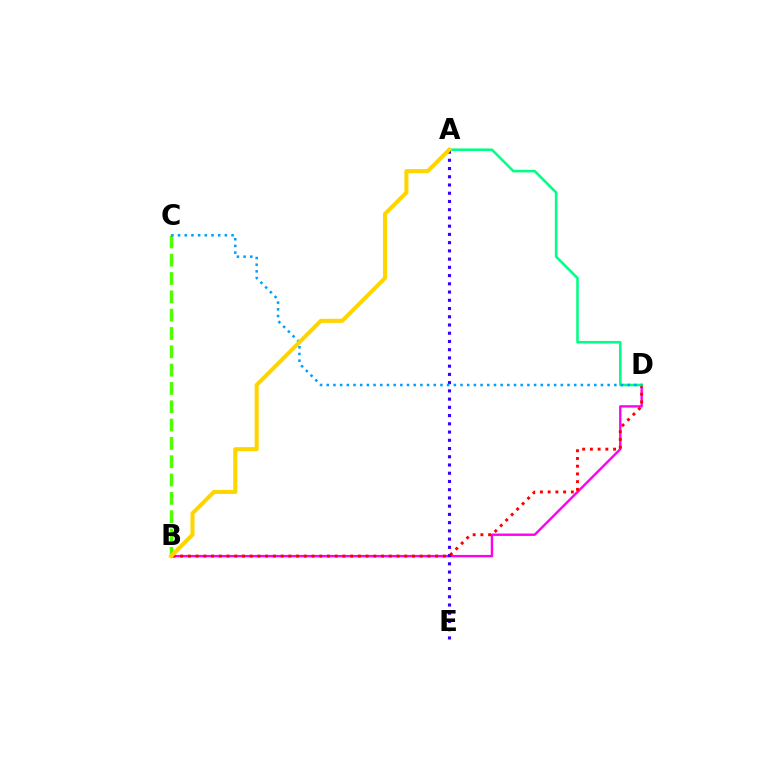{('B', 'D'): [{'color': '#ff00ed', 'line_style': 'solid', 'thickness': 1.72}, {'color': '#ff0000', 'line_style': 'dotted', 'thickness': 2.1}], ('B', 'C'): [{'color': '#4fff00', 'line_style': 'dashed', 'thickness': 2.49}], ('A', 'E'): [{'color': '#3700ff', 'line_style': 'dotted', 'thickness': 2.24}], ('A', 'D'): [{'color': '#00ff86', 'line_style': 'solid', 'thickness': 1.85}], ('C', 'D'): [{'color': '#009eff', 'line_style': 'dotted', 'thickness': 1.82}], ('A', 'B'): [{'color': '#ffd500', 'line_style': 'solid', 'thickness': 2.92}]}